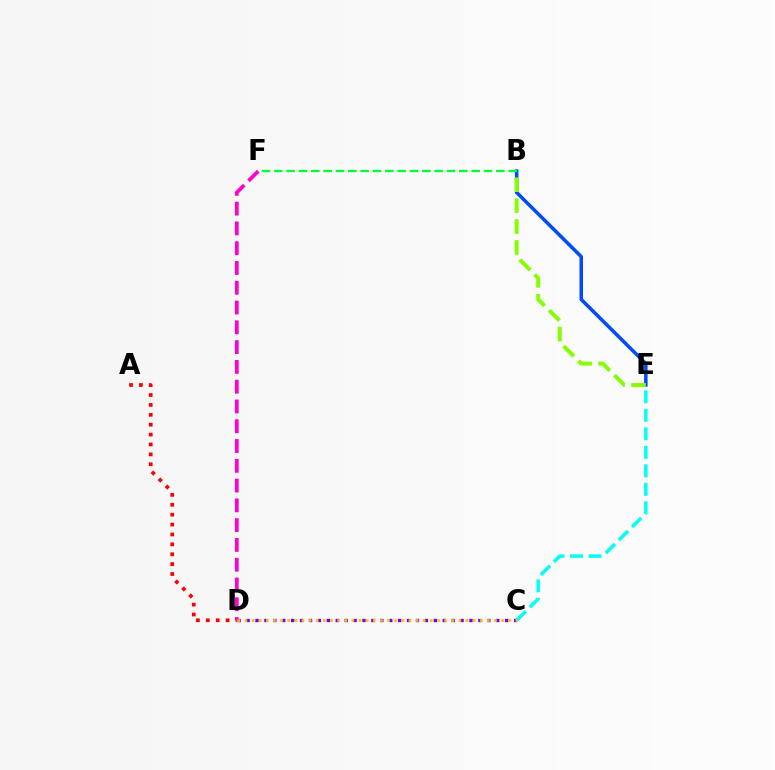{('B', 'E'): [{'color': '#004bff', 'line_style': 'solid', 'thickness': 2.54}, {'color': '#84ff00', 'line_style': 'dashed', 'thickness': 2.84}], ('C', 'D'): [{'color': '#7200ff', 'line_style': 'dotted', 'thickness': 2.42}, {'color': '#ffbd00', 'line_style': 'dotted', 'thickness': 1.94}], ('B', 'F'): [{'color': '#00ff39', 'line_style': 'dashed', 'thickness': 1.68}], ('C', 'E'): [{'color': '#00fff6', 'line_style': 'dashed', 'thickness': 2.51}], ('A', 'D'): [{'color': '#ff0000', 'line_style': 'dotted', 'thickness': 2.69}], ('D', 'F'): [{'color': '#ff00cf', 'line_style': 'dashed', 'thickness': 2.69}]}